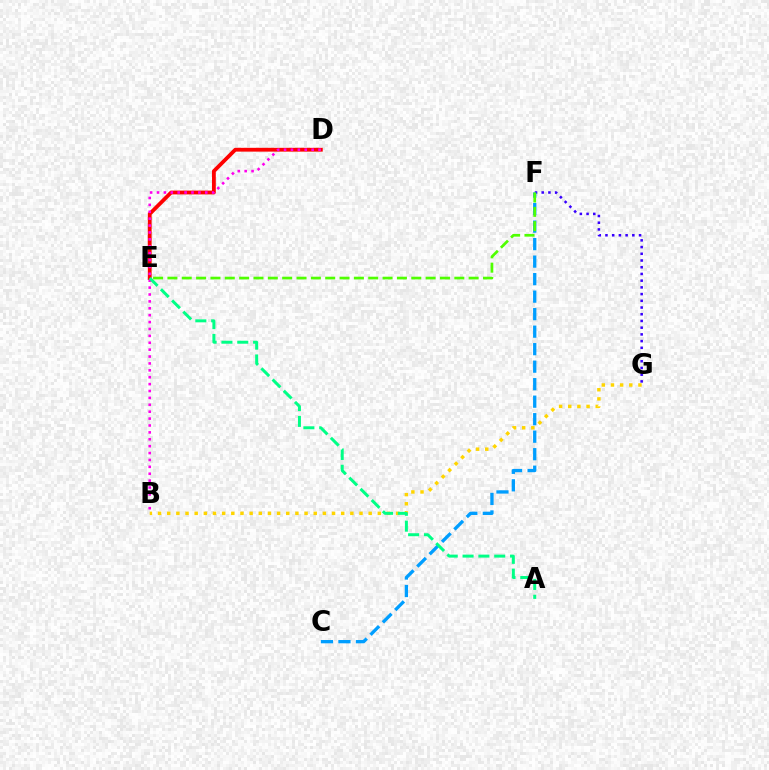{('D', 'E'): [{'color': '#ff0000', 'line_style': 'solid', 'thickness': 2.74}], ('F', 'G'): [{'color': '#3700ff', 'line_style': 'dotted', 'thickness': 1.82}], ('B', 'D'): [{'color': '#ff00ed', 'line_style': 'dotted', 'thickness': 1.87}], ('C', 'F'): [{'color': '#009eff', 'line_style': 'dashed', 'thickness': 2.38}], ('E', 'F'): [{'color': '#4fff00', 'line_style': 'dashed', 'thickness': 1.95}], ('B', 'G'): [{'color': '#ffd500', 'line_style': 'dotted', 'thickness': 2.49}], ('A', 'E'): [{'color': '#00ff86', 'line_style': 'dashed', 'thickness': 2.15}]}